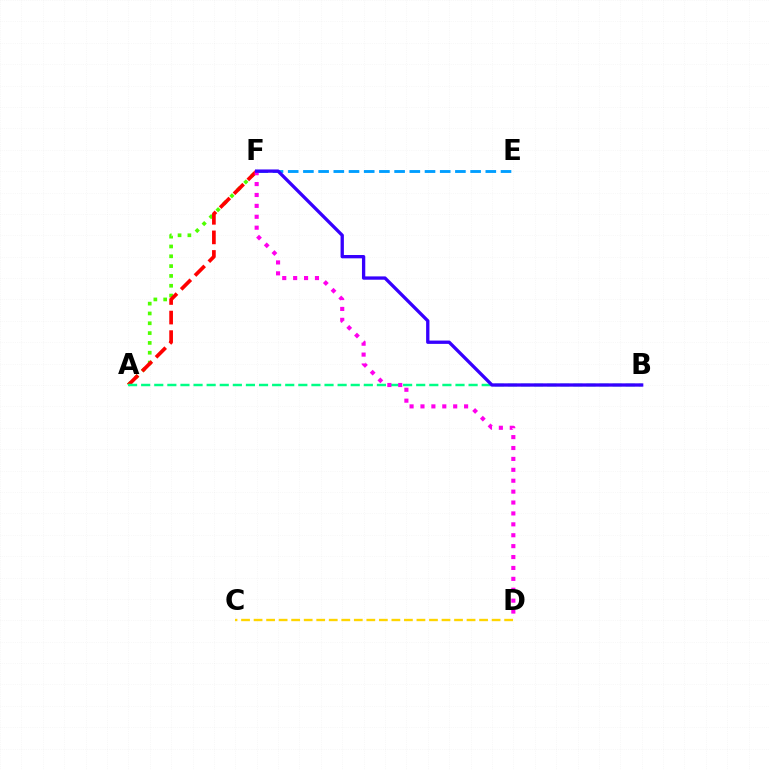{('A', 'F'): [{'color': '#4fff00', 'line_style': 'dotted', 'thickness': 2.67}, {'color': '#ff0000', 'line_style': 'dashed', 'thickness': 2.66}], ('A', 'B'): [{'color': '#00ff86', 'line_style': 'dashed', 'thickness': 1.78}], ('E', 'F'): [{'color': '#009eff', 'line_style': 'dashed', 'thickness': 2.06}], ('C', 'D'): [{'color': '#ffd500', 'line_style': 'dashed', 'thickness': 1.7}], ('D', 'F'): [{'color': '#ff00ed', 'line_style': 'dotted', 'thickness': 2.96}], ('B', 'F'): [{'color': '#3700ff', 'line_style': 'solid', 'thickness': 2.39}]}